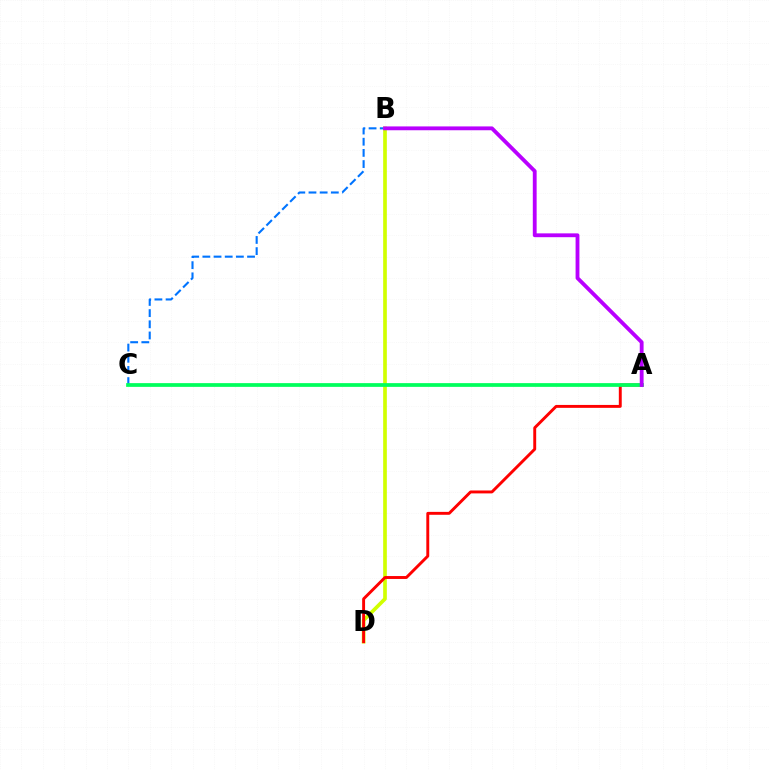{('B', 'C'): [{'color': '#0074ff', 'line_style': 'dashed', 'thickness': 1.52}], ('B', 'D'): [{'color': '#d1ff00', 'line_style': 'solid', 'thickness': 2.64}], ('A', 'D'): [{'color': '#ff0000', 'line_style': 'solid', 'thickness': 2.1}], ('A', 'C'): [{'color': '#00ff5c', 'line_style': 'solid', 'thickness': 2.69}], ('A', 'B'): [{'color': '#b900ff', 'line_style': 'solid', 'thickness': 2.76}]}